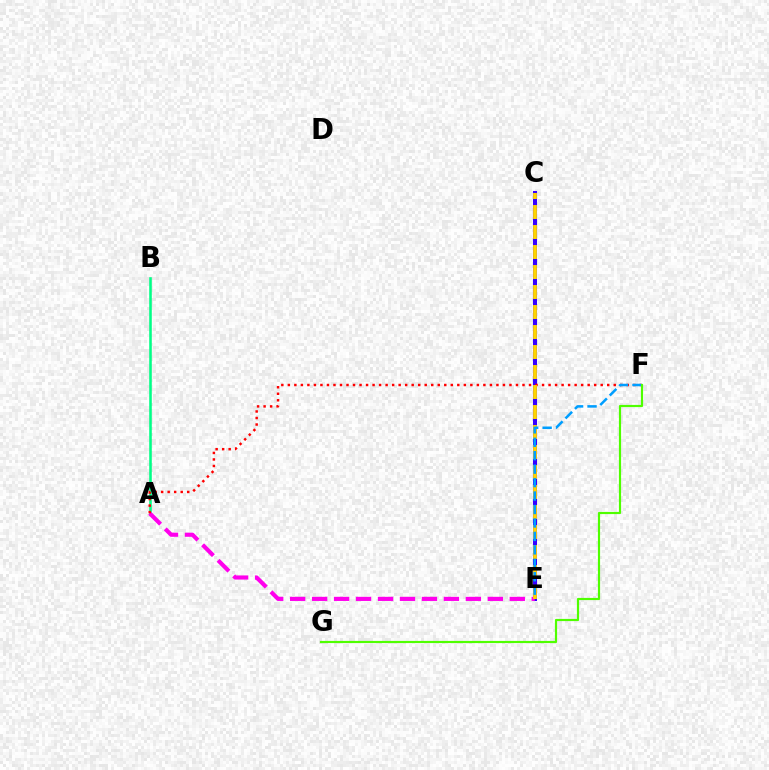{('C', 'E'): [{'color': '#3700ff', 'line_style': 'solid', 'thickness': 2.91}, {'color': '#ffd500', 'line_style': 'dashed', 'thickness': 2.72}], ('A', 'B'): [{'color': '#00ff86', 'line_style': 'solid', 'thickness': 1.85}], ('A', 'E'): [{'color': '#ff00ed', 'line_style': 'dashed', 'thickness': 2.98}], ('A', 'F'): [{'color': '#ff0000', 'line_style': 'dotted', 'thickness': 1.77}], ('E', 'F'): [{'color': '#009eff', 'line_style': 'dashed', 'thickness': 1.83}], ('F', 'G'): [{'color': '#4fff00', 'line_style': 'solid', 'thickness': 1.57}]}